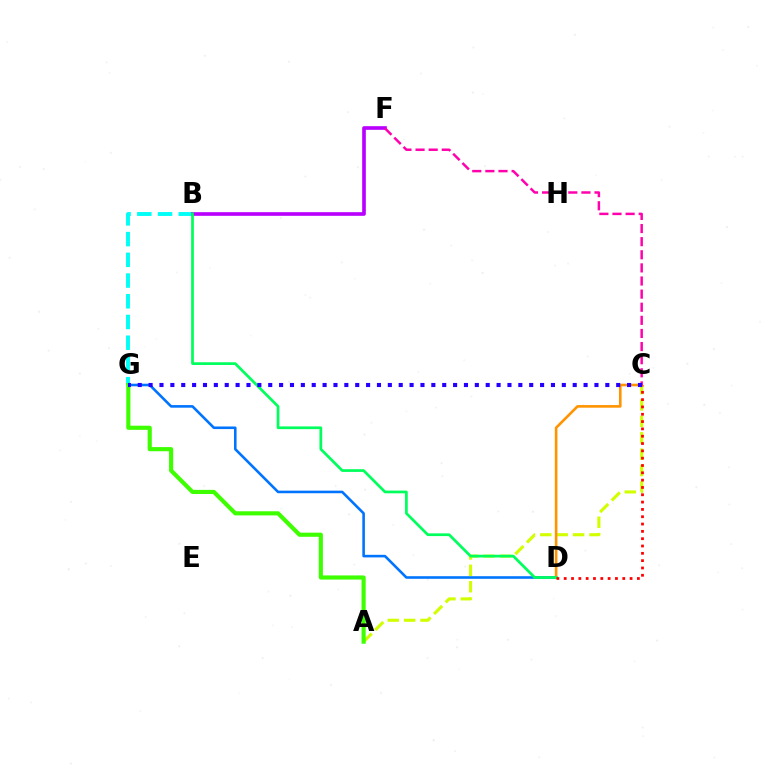{('A', 'C'): [{'color': '#d1ff00', 'line_style': 'dashed', 'thickness': 2.23}], ('B', 'G'): [{'color': '#00fff6', 'line_style': 'dashed', 'thickness': 2.81}], ('D', 'G'): [{'color': '#0074ff', 'line_style': 'solid', 'thickness': 1.87}], ('C', 'D'): [{'color': '#ff9400', 'line_style': 'solid', 'thickness': 1.88}, {'color': '#ff0000', 'line_style': 'dotted', 'thickness': 1.99}], ('B', 'F'): [{'color': '#b900ff', 'line_style': 'solid', 'thickness': 2.63}], ('B', 'D'): [{'color': '#00ff5c', 'line_style': 'solid', 'thickness': 1.96}], ('C', 'F'): [{'color': '#ff00ac', 'line_style': 'dashed', 'thickness': 1.78}], ('A', 'G'): [{'color': '#3dff00', 'line_style': 'solid', 'thickness': 2.98}], ('C', 'G'): [{'color': '#2500ff', 'line_style': 'dotted', 'thickness': 2.95}]}